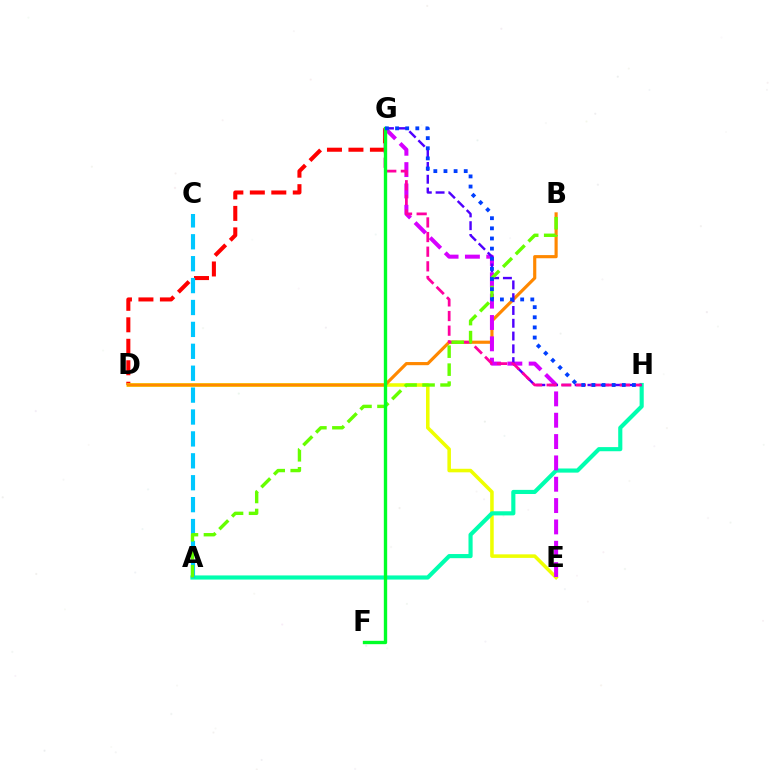{('D', 'G'): [{'color': '#ff0000', 'line_style': 'dashed', 'thickness': 2.92}], ('D', 'E'): [{'color': '#eeff00', 'line_style': 'solid', 'thickness': 2.55}], ('A', 'H'): [{'color': '#00ffaf', 'line_style': 'solid', 'thickness': 2.98}], ('B', 'D'): [{'color': '#ff8800', 'line_style': 'solid', 'thickness': 2.27}], ('E', 'G'): [{'color': '#d600ff', 'line_style': 'dashed', 'thickness': 2.9}], ('G', 'H'): [{'color': '#4f00ff', 'line_style': 'dashed', 'thickness': 1.74}, {'color': '#ff00a0', 'line_style': 'dashed', 'thickness': 1.99}, {'color': '#003fff', 'line_style': 'dotted', 'thickness': 2.75}], ('A', 'C'): [{'color': '#00c7ff', 'line_style': 'dashed', 'thickness': 2.98}], ('A', 'B'): [{'color': '#66ff00', 'line_style': 'dashed', 'thickness': 2.44}], ('F', 'G'): [{'color': '#00ff27', 'line_style': 'solid', 'thickness': 2.41}]}